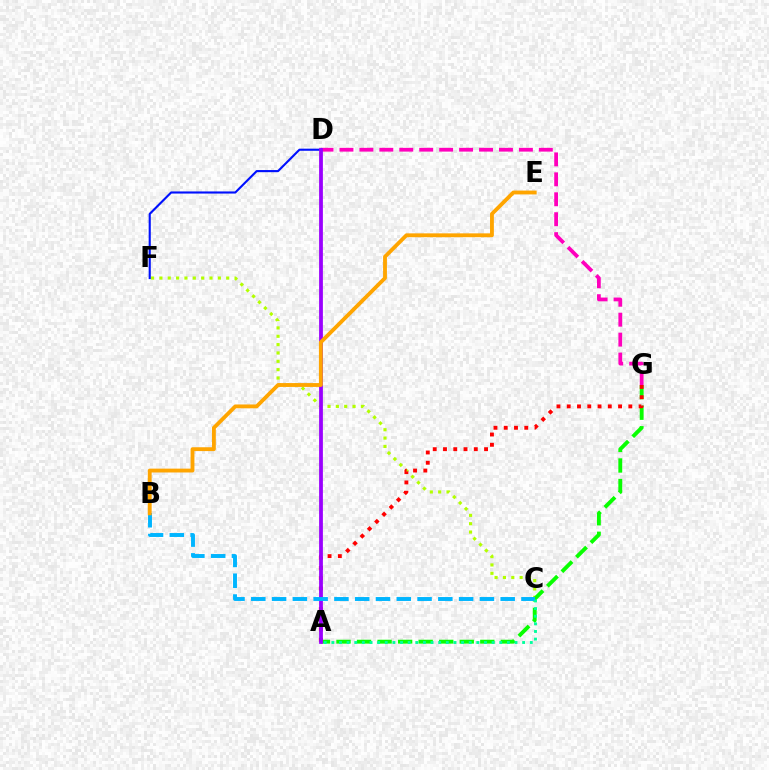{('C', 'F'): [{'color': '#b3ff00', 'line_style': 'dotted', 'thickness': 2.27}], ('A', 'G'): [{'color': '#08ff00', 'line_style': 'dashed', 'thickness': 2.79}, {'color': '#ff0000', 'line_style': 'dotted', 'thickness': 2.79}], ('D', 'G'): [{'color': '#ff00bd', 'line_style': 'dashed', 'thickness': 2.71}], ('D', 'F'): [{'color': '#0010ff', 'line_style': 'solid', 'thickness': 1.52}], ('A', 'D'): [{'color': '#9b00ff', 'line_style': 'solid', 'thickness': 2.72}], ('B', 'C'): [{'color': '#00b5ff', 'line_style': 'dashed', 'thickness': 2.82}], ('B', 'E'): [{'color': '#ffa500', 'line_style': 'solid', 'thickness': 2.77}], ('A', 'C'): [{'color': '#00ff9d', 'line_style': 'dotted', 'thickness': 2.07}]}